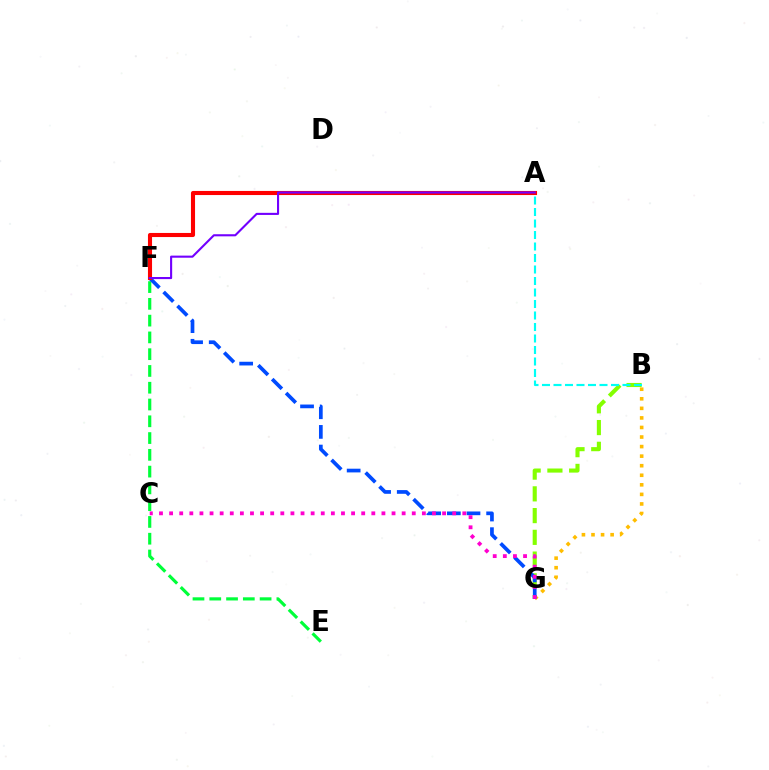{('E', 'F'): [{'color': '#00ff39', 'line_style': 'dashed', 'thickness': 2.28}], ('B', 'G'): [{'color': '#84ff00', 'line_style': 'dashed', 'thickness': 2.95}, {'color': '#ffbd00', 'line_style': 'dotted', 'thickness': 2.6}], ('A', 'B'): [{'color': '#00fff6', 'line_style': 'dashed', 'thickness': 1.56}], ('F', 'G'): [{'color': '#004bff', 'line_style': 'dashed', 'thickness': 2.67}], ('C', 'G'): [{'color': '#ff00cf', 'line_style': 'dotted', 'thickness': 2.75}], ('A', 'F'): [{'color': '#ff0000', 'line_style': 'solid', 'thickness': 2.95}, {'color': '#7200ff', 'line_style': 'solid', 'thickness': 1.51}]}